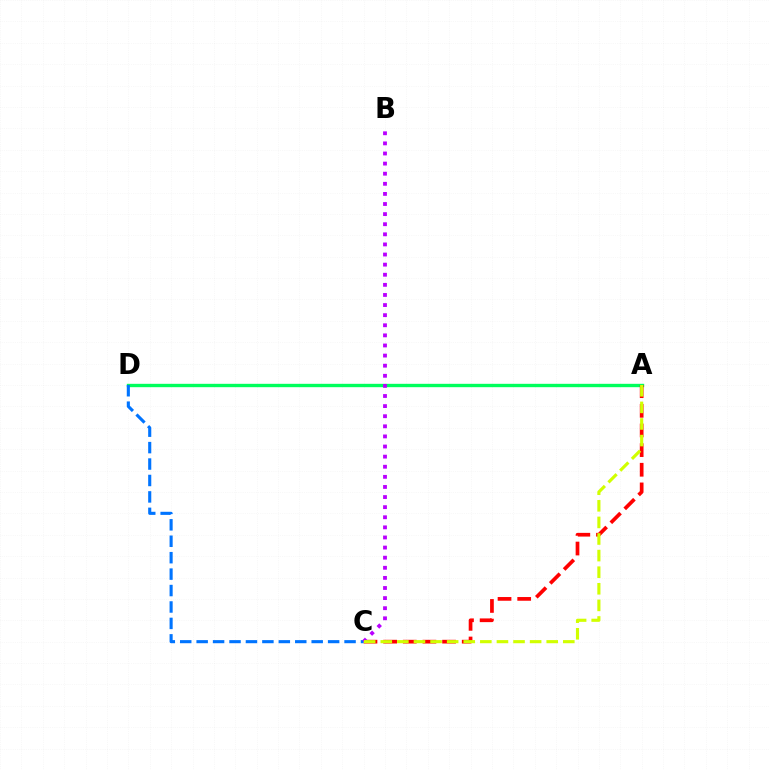{('A', 'D'): [{'color': '#00ff5c', 'line_style': 'solid', 'thickness': 2.42}], ('A', 'C'): [{'color': '#ff0000', 'line_style': 'dashed', 'thickness': 2.67}, {'color': '#d1ff00', 'line_style': 'dashed', 'thickness': 2.25}], ('C', 'D'): [{'color': '#0074ff', 'line_style': 'dashed', 'thickness': 2.23}], ('B', 'C'): [{'color': '#b900ff', 'line_style': 'dotted', 'thickness': 2.75}]}